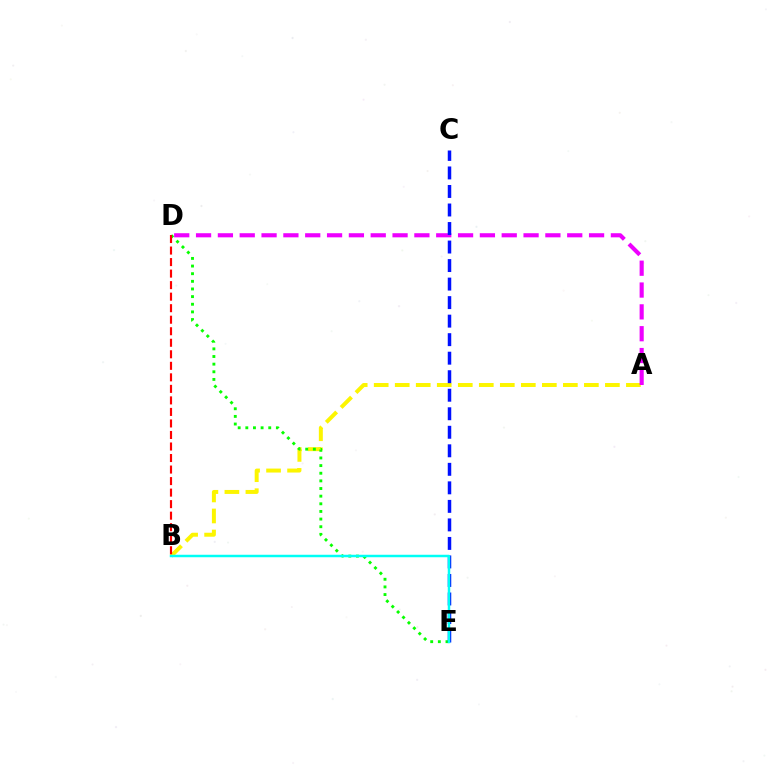{('A', 'B'): [{'color': '#fcf500', 'line_style': 'dashed', 'thickness': 2.86}], ('A', 'D'): [{'color': '#ee00ff', 'line_style': 'dashed', 'thickness': 2.97}], ('D', 'E'): [{'color': '#08ff00', 'line_style': 'dotted', 'thickness': 2.08}], ('B', 'D'): [{'color': '#ff0000', 'line_style': 'dashed', 'thickness': 1.57}], ('C', 'E'): [{'color': '#0010ff', 'line_style': 'dashed', 'thickness': 2.52}], ('B', 'E'): [{'color': '#00fff6', 'line_style': 'solid', 'thickness': 1.78}]}